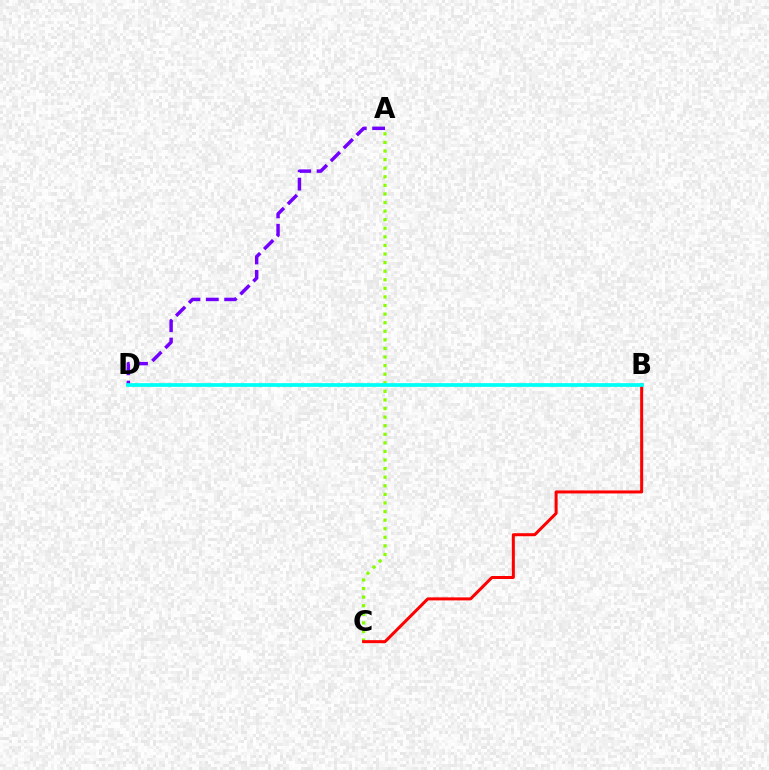{('A', 'D'): [{'color': '#7200ff', 'line_style': 'dashed', 'thickness': 2.49}], ('A', 'C'): [{'color': '#84ff00', 'line_style': 'dotted', 'thickness': 2.33}], ('B', 'C'): [{'color': '#ff0000', 'line_style': 'solid', 'thickness': 2.17}], ('B', 'D'): [{'color': '#00fff6', 'line_style': 'solid', 'thickness': 2.68}]}